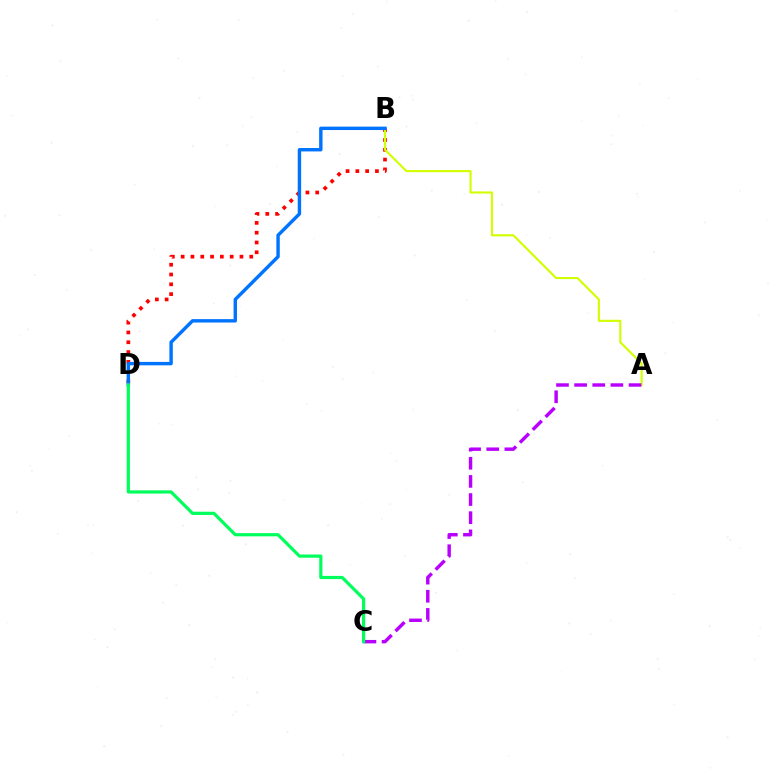{('B', 'D'): [{'color': '#ff0000', 'line_style': 'dotted', 'thickness': 2.66}, {'color': '#0074ff', 'line_style': 'solid', 'thickness': 2.46}], ('A', 'B'): [{'color': '#d1ff00', 'line_style': 'solid', 'thickness': 1.53}], ('A', 'C'): [{'color': '#b900ff', 'line_style': 'dashed', 'thickness': 2.46}], ('C', 'D'): [{'color': '#00ff5c', 'line_style': 'solid', 'thickness': 2.3}]}